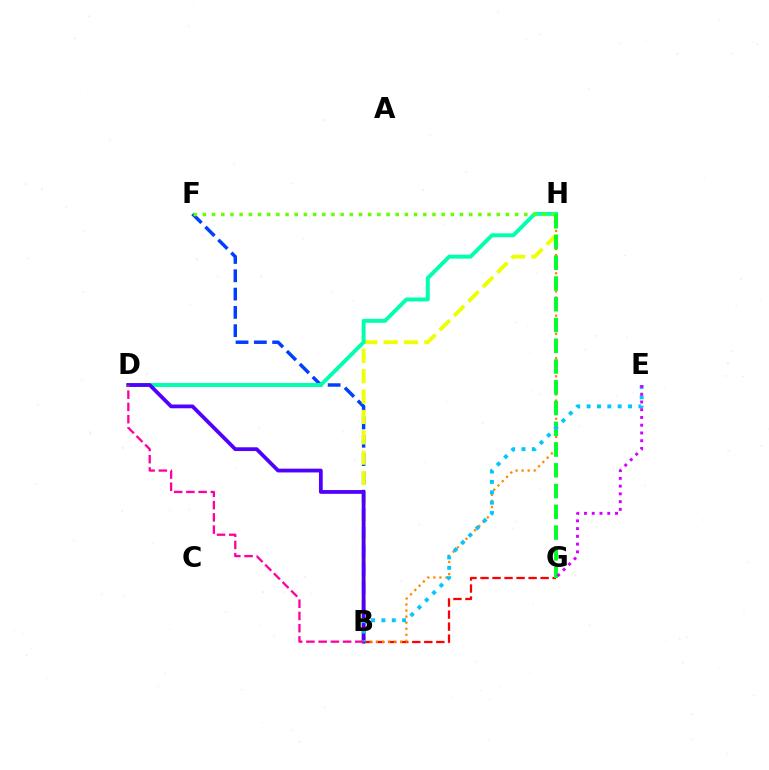{('B', 'G'): [{'color': '#ff0000', 'line_style': 'dashed', 'thickness': 1.63}], ('B', 'F'): [{'color': '#003fff', 'line_style': 'dashed', 'thickness': 2.49}], ('B', 'H'): [{'color': '#ff8800', 'line_style': 'dotted', 'thickness': 1.65}, {'color': '#eeff00', 'line_style': 'dashed', 'thickness': 2.77}], ('D', 'H'): [{'color': '#00ffaf', 'line_style': 'solid', 'thickness': 2.83}], ('B', 'D'): [{'color': '#4f00ff', 'line_style': 'solid', 'thickness': 2.72}, {'color': '#ff00a0', 'line_style': 'dashed', 'thickness': 1.66}], ('G', 'H'): [{'color': '#00ff27', 'line_style': 'dashed', 'thickness': 2.82}], ('B', 'E'): [{'color': '#00c7ff', 'line_style': 'dotted', 'thickness': 2.81}], ('E', 'G'): [{'color': '#d600ff', 'line_style': 'dotted', 'thickness': 2.11}], ('F', 'H'): [{'color': '#66ff00', 'line_style': 'dotted', 'thickness': 2.49}]}